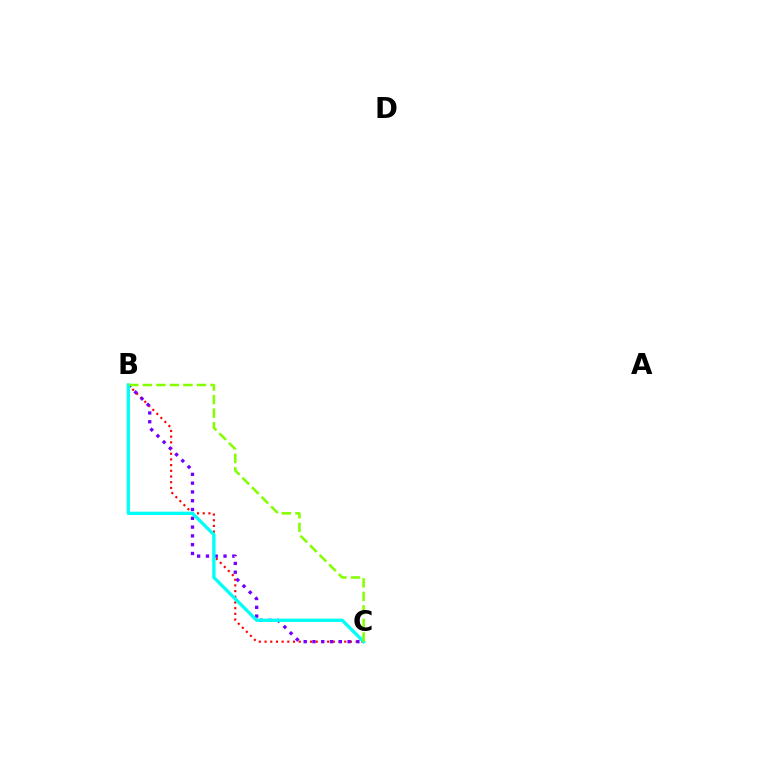{('B', 'C'): [{'color': '#ff0000', 'line_style': 'dotted', 'thickness': 1.55}, {'color': '#7200ff', 'line_style': 'dotted', 'thickness': 2.39}, {'color': '#00fff6', 'line_style': 'solid', 'thickness': 2.38}, {'color': '#84ff00', 'line_style': 'dashed', 'thickness': 1.84}]}